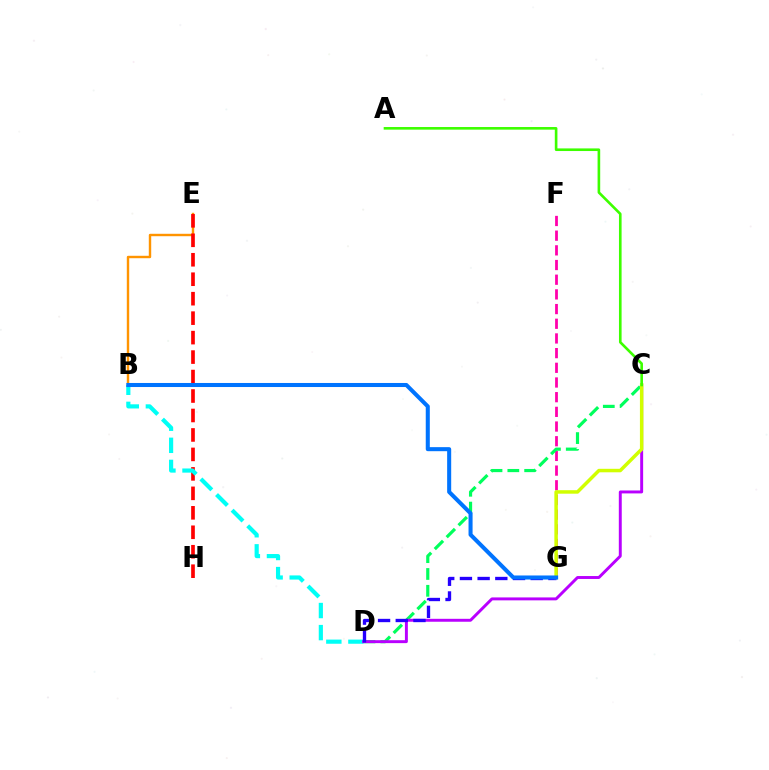{('B', 'E'): [{'color': '#ff9400', 'line_style': 'solid', 'thickness': 1.74}], ('E', 'H'): [{'color': '#ff0000', 'line_style': 'dashed', 'thickness': 2.64}], ('F', 'G'): [{'color': '#ff00ac', 'line_style': 'dashed', 'thickness': 1.99}], ('C', 'D'): [{'color': '#00ff5c', 'line_style': 'dashed', 'thickness': 2.29}, {'color': '#b900ff', 'line_style': 'solid', 'thickness': 2.11}], ('B', 'D'): [{'color': '#00fff6', 'line_style': 'dashed', 'thickness': 3.0}], ('D', 'G'): [{'color': '#2500ff', 'line_style': 'dashed', 'thickness': 2.4}], ('C', 'G'): [{'color': '#d1ff00', 'line_style': 'solid', 'thickness': 2.51}], ('B', 'G'): [{'color': '#0074ff', 'line_style': 'solid', 'thickness': 2.91}], ('A', 'C'): [{'color': '#3dff00', 'line_style': 'solid', 'thickness': 1.89}]}